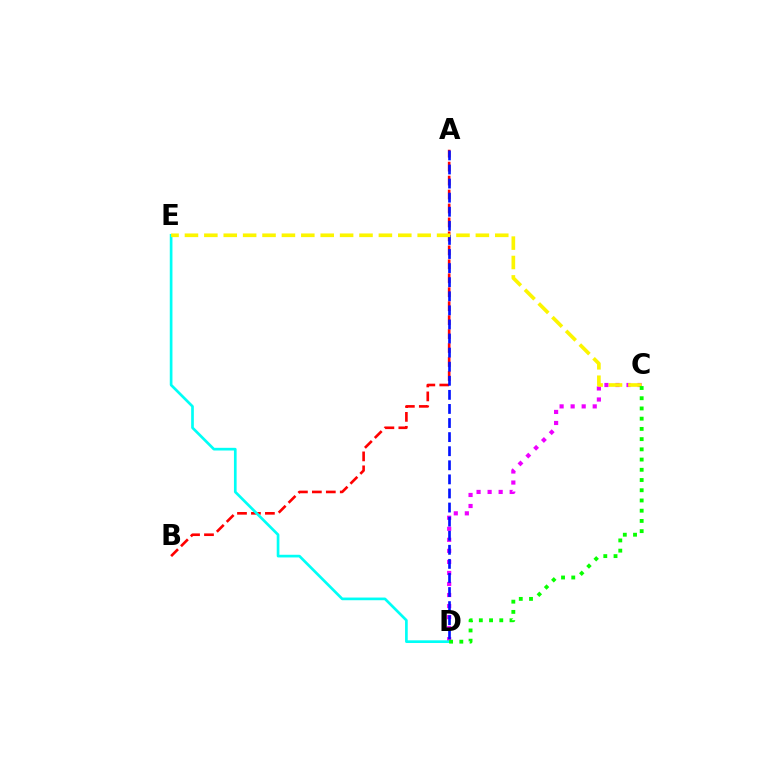{('A', 'B'): [{'color': '#ff0000', 'line_style': 'dashed', 'thickness': 1.9}], ('C', 'D'): [{'color': '#ee00ff', 'line_style': 'dotted', 'thickness': 3.0}, {'color': '#08ff00', 'line_style': 'dotted', 'thickness': 2.78}], ('D', 'E'): [{'color': '#00fff6', 'line_style': 'solid', 'thickness': 1.93}], ('A', 'D'): [{'color': '#0010ff', 'line_style': 'dashed', 'thickness': 1.91}], ('C', 'E'): [{'color': '#fcf500', 'line_style': 'dashed', 'thickness': 2.63}]}